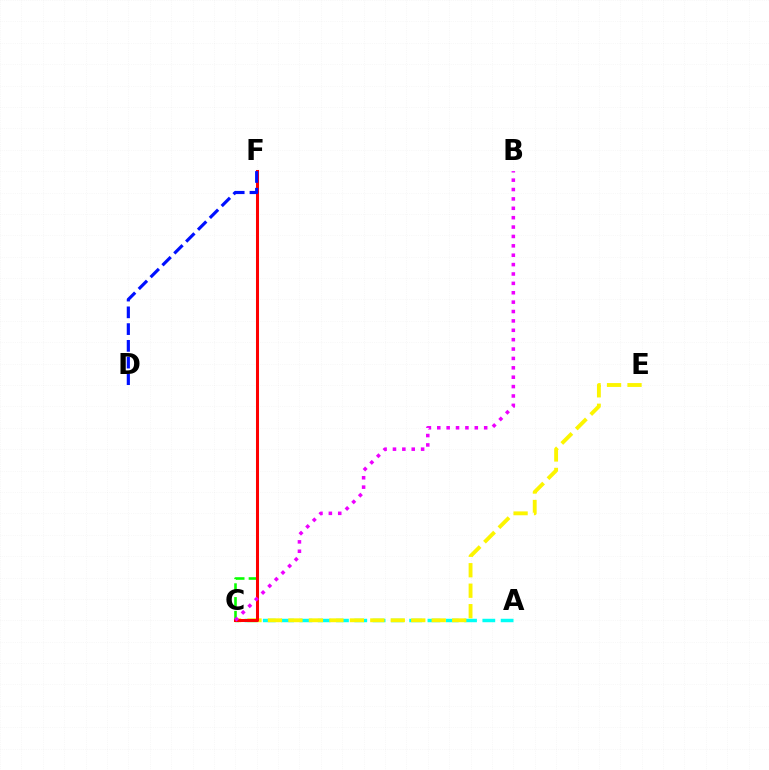{('A', 'C'): [{'color': '#00fff6', 'line_style': 'dashed', 'thickness': 2.49}], ('C', 'F'): [{'color': '#08ff00', 'line_style': 'dashed', 'thickness': 1.87}, {'color': '#ff0000', 'line_style': 'solid', 'thickness': 2.19}], ('C', 'E'): [{'color': '#fcf500', 'line_style': 'dashed', 'thickness': 2.78}], ('B', 'C'): [{'color': '#ee00ff', 'line_style': 'dotted', 'thickness': 2.55}], ('D', 'F'): [{'color': '#0010ff', 'line_style': 'dashed', 'thickness': 2.28}]}